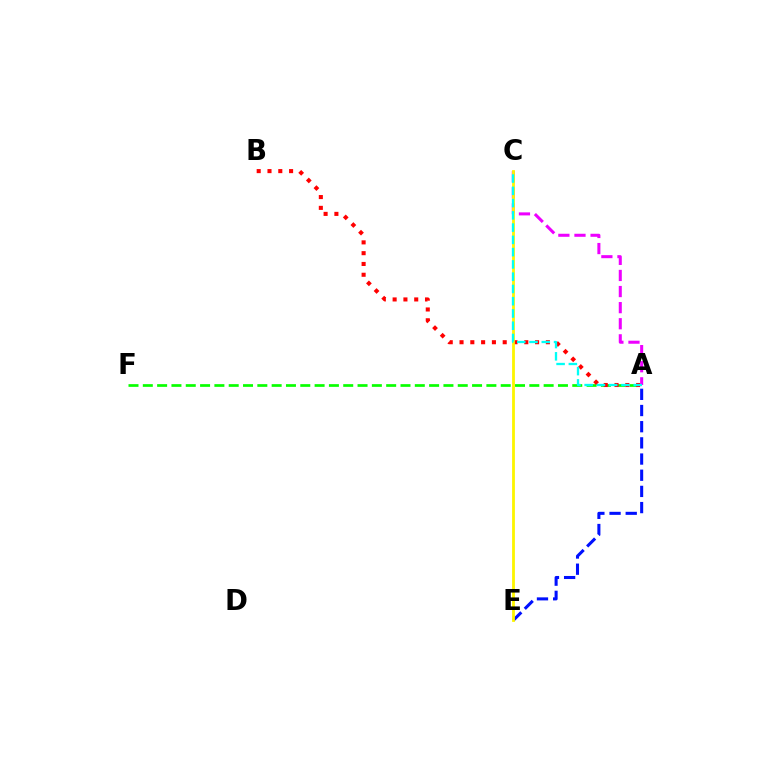{('A', 'F'): [{'color': '#08ff00', 'line_style': 'dashed', 'thickness': 1.94}], ('A', 'E'): [{'color': '#0010ff', 'line_style': 'dashed', 'thickness': 2.2}], ('A', 'B'): [{'color': '#ff0000', 'line_style': 'dotted', 'thickness': 2.93}], ('A', 'C'): [{'color': '#ee00ff', 'line_style': 'dashed', 'thickness': 2.19}, {'color': '#00fff6', 'line_style': 'dashed', 'thickness': 1.67}], ('C', 'E'): [{'color': '#fcf500', 'line_style': 'solid', 'thickness': 2.02}]}